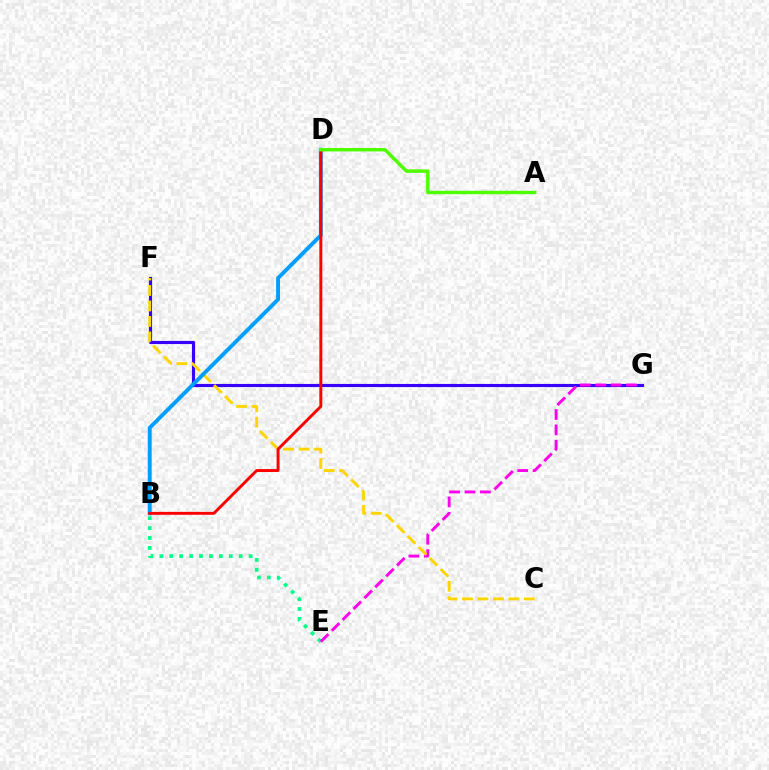{('F', 'G'): [{'color': '#3700ff', 'line_style': 'solid', 'thickness': 2.25}], ('B', 'E'): [{'color': '#00ff86', 'line_style': 'dotted', 'thickness': 2.69}], ('E', 'G'): [{'color': '#ff00ed', 'line_style': 'dashed', 'thickness': 2.09}], ('C', 'F'): [{'color': '#ffd500', 'line_style': 'dashed', 'thickness': 2.1}], ('B', 'D'): [{'color': '#009eff', 'line_style': 'solid', 'thickness': 2.81}, {'color': '#ff0000', 'line_style': 'solid', 'thickness': 2.11}], ('A', 'D'): [{'color': '#4fff00', 'line_style': 'solid', 'thickness': 2.47}]}